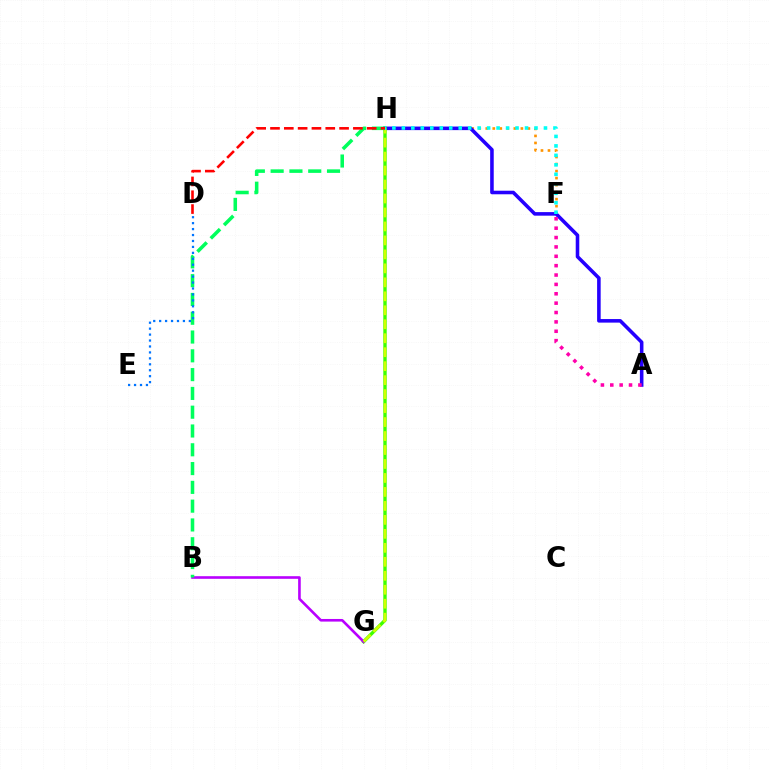{('F', 'H'): [{'color': '#ff9400', 'line_style': 'dotted', 'thickness': 1.91}, {'color': '#00fff6', 'line_style': 'dotted', 'thickness': 2.57}], ('A', 'H'): [{'color': '#2500ff', 'line_style': 'solid', 'thickness': 2.57}], ('G', 'H'): [{'color': '#3dff00', 'line_style': 'solid', 'thickness': 2.43}, {'color': '#d1ff00', 'line_style': 'dashed', 'thickness': 1.9}], ('B', 'G'): [{'color': '#b900ff', 'line_style': 'solid', 'thickness': 1.89}], ('A', 'F'): [{'color': '#ff00ac', 'line_style': 'dotted', 'thickness': 2.55}], ('B', 'H'): [{'color': '#00ff5c', 'line_style': 'dashed', 'thickness': 2.55}], ('D', 'E'): [{'color': '#0074ff', 'line_style': 'dotted', 'thickness': 1.61}], ('D', 'H'): [{'color': '#ff0000', 'line_style': 'dashed', 'thickness': 1.88}]}